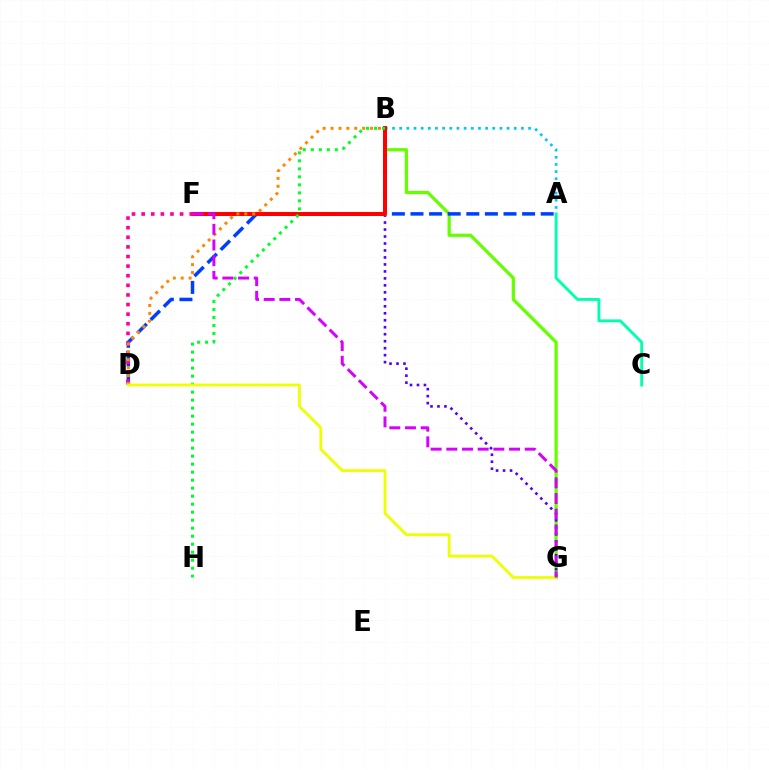{('B', 'G'): [{'color': '#66ff00', 'line_style': 'solid', 'thickness': 2.34}, {'color': '#4f00ff', 'line_style': 'dotted', 'thickness': 1.9}], ('A', 'D'): [{'color': '#003fff', 'line_style': 'dashed', 'thickness': 2.53}], ('A', 'B'): [{'color': '#00c7ff', 'line_style': 'dotted', 'thickness': 1.95}], ('B', 'F'): [{'color': '#ff0000', 'line_style': 'solid', 'thickness': 2.87}], ('D', 'F'): [{'color': '#ff00a0', 'line_style': 'dotted', 'thickness': 2.61}], ('B', 'D'): [{'color': '#ff8800', 'line_style': 'dotted', 'thickness': 2.15}], ('B', 'H'): [{'color': '#00ff27', 'line_style': 'dotted', 'thickness': 2.17}], ('A', 'C'): [{'color': '#00ffaf', 'line_style': 'solid', 'thickness': 2.05}], ('D', 'G'): [{'color': '#eeff00', 'line_style': 'solid', 'thickness': 2.02}], ('F', 'G'): [{'color': '#d600ff', 'line_style': 'dashed', 'thickness': 2.13}]}